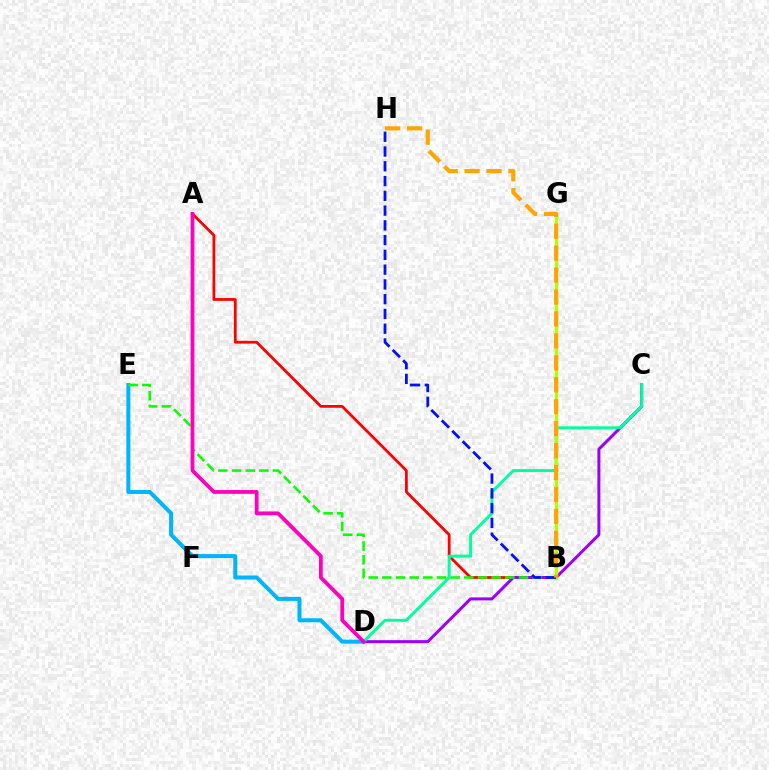{('A', 'B'): [{'color': '#ff0000', 'line_style': 'solid', 'thickness': 1.99}], ('C', 'D'): [{'color': '#9b00ff', 'line_style': 'solid', 'thickness': 2.17}, {'color': '#00ff9d', 'line_style': 'solid', 'thickness': 2.11}], ('D', 'E'): [{'color': '#00b5ff', 'line_style': 'solid', 'thickness': 2.88}], ('B', 'E'): [{'color': '#08ff00', 'line_style': 'dashed', 'thickness': 1.86}], ('A', 'D'): [{'color': '#ff00bd', 'line_style': 'solid', 'thickness': 2.72}], ('B', 'G'): [{'color': '#b3ff00', 'line_style': 'solid', 'thickness': 2.39}], ('B', 'H'): [{'color': '#0010ff', 'line_style': 'dashed', 'thickness': 2.01}, {'color': '#ffa500', 'line_style': 'dashed', 'thickness': 2.98}]}